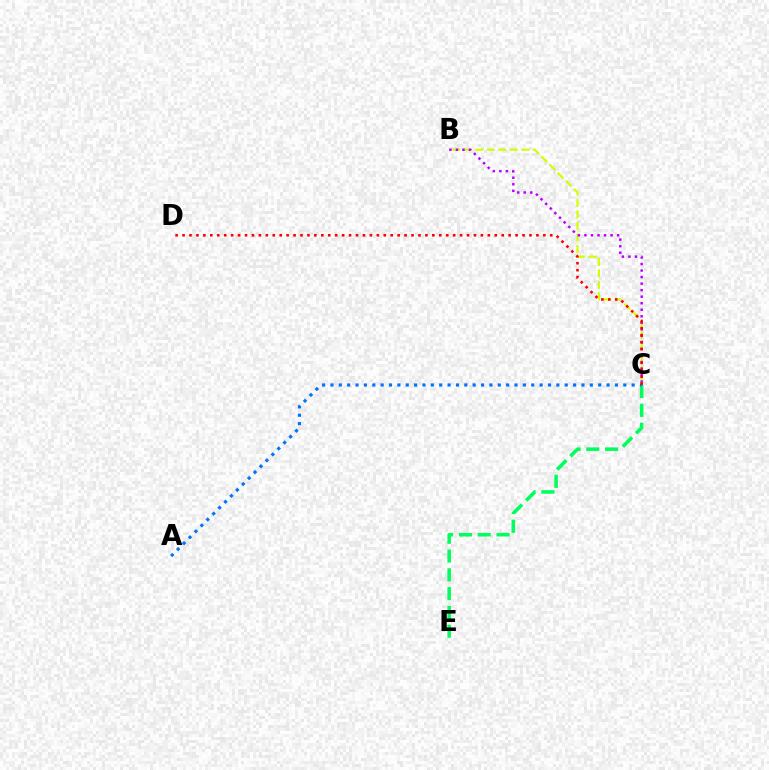{('B', 'C'): [{'color': '#d1ff00', 'line_style': 'dashed', 'thickness': 1.56}, {'color': '#b900ff', 'line_style': 'dotted', 'thickness': 1.78}], ('C', 'E'): [{'color': '#00ff5c', 'line_style': 'dashed', 'thickness': 2.55}], ('A', 'C'): [{'color': '#0074ff', 'line_style': 'dotted', 'thickness': 2.27}], ('C', 'D'): [{'color': '#ff0000', 'line_style': 'dotted', 'thickness': 1.89}]}